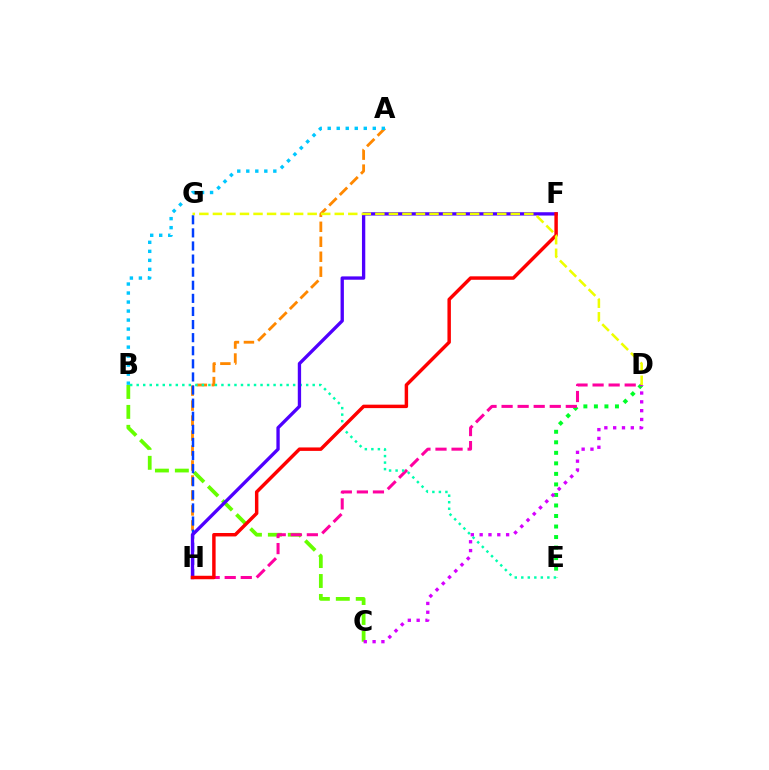{('B', 'C'): [{'color': '#66ff00', 'line_style': 'dashed', 'thickness': 2.71}], ('D', 'E'): [{'color': '#00ff27', 'line_style': 'dotted', 'thickness': 2.86}], ('A', 'H'): [{'color': '#ff8800', 'line_style': 'dashed', 'thickness': 2.03}], ('G', 'H'): [{'color': '#003fff', 'line_style': 'dashed', 'thickness': 1.78}], ('D', 'H'): [{'color': '#ff00a0', 'line_style': 'dashed', 'thickness': 2.18}], ('C', 'D'): [{'color': '#d600ff', 'line_style': 'dotted', 'thickness': 2.4}], ('B', 'E'): [{'color': '#00ffaf', 'line_style': 'dotted', 'thickness': 1.77}], ('F', 'H'): [{'color': '#4f00ff', 'line_style': 'solid', 'thickness': 2.4}, {'color': '#ff0000', 'line_style': 'solid', 'thickness': 2.49}], ('A', 'B'): [{'color': '#00c7ff', 'line_style': 'dotted', 'thickness': 2.45}], ('D', 'G'): [{'color': '#eeff00', 'line_style': 'dashed', 'thickness': 1.84}]}